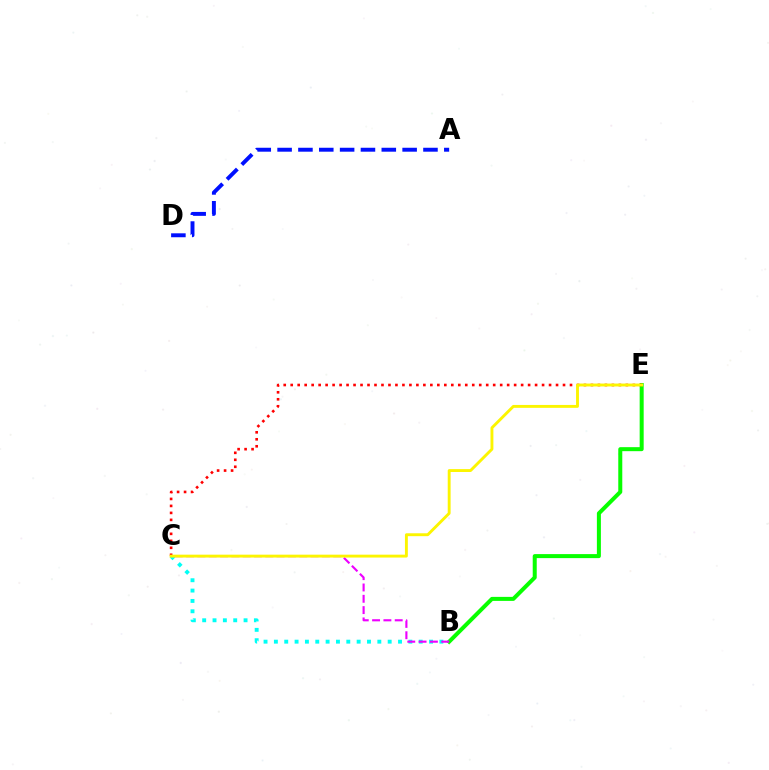{('B', 'C'): [{'color': '#00fff6', 'line_style': 'dotted', 'thickness': 2.81}, {'color': '#ee00ff', 'line_style': 'dashed', 'thickness': 1.54}], ('B', 'E'): [{'color': '#08ff00', 'line_style': 'solid', 'thickness': 2.89}], ('A', 'D'): [{'color': '#0010ff', 'line_style': 'dashed', 'thickness': 2.83}], ('C', 'E'): [{'color': '#ff0000', 'line_style': 'dotted', 'thickness': 1.9}, {'color': '#fcf500', 'line_style': 'solid', 'thickness': 2.08}]}